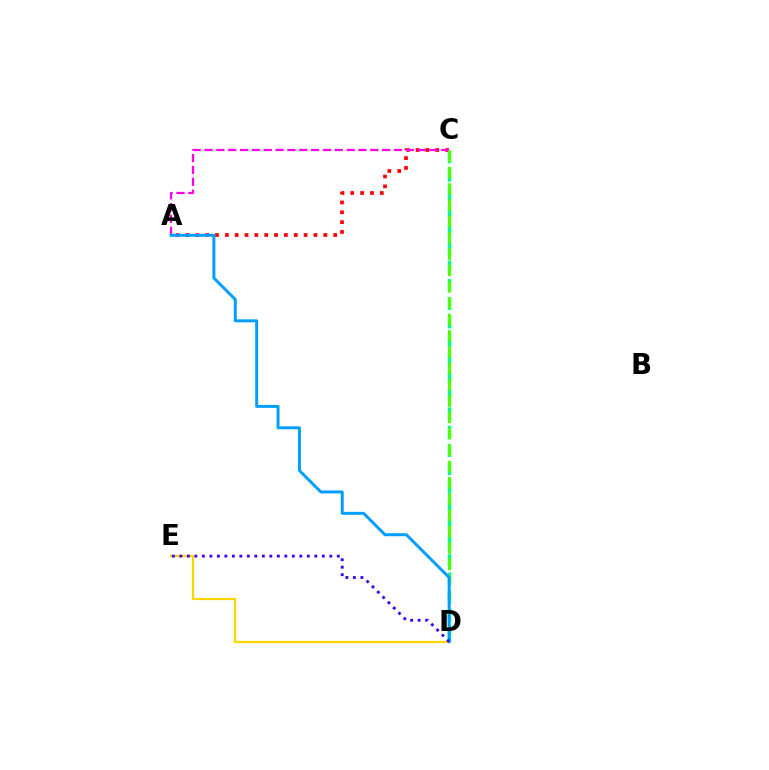{('C', 'D'): [{'color': '#00ff86', 'line_style': 'dashed', 'thickness': 2.49}, {'color': '#4fff00', 'line_style': 'dashed', 'thickness': 2.22}], ('A', 'C'): [{'color': '#ff0000', 'line_style': 'dotted', 'thickness': 2.68}, {'color': '#ff00ed', 'line_style': 'dashed', 'thickness': 1.61}], ('D', 'E'): [{'color': '#ffd500', 'line_style': 'solid', 'thickness': 1.58}, {'color': '#3700ff', 'line_style': 'dotted', 'thickness': 2.04}], ('A', 'D'): [{'color': '#009eff', 'line_style': 'solid', 'thickness': 2.14}]}